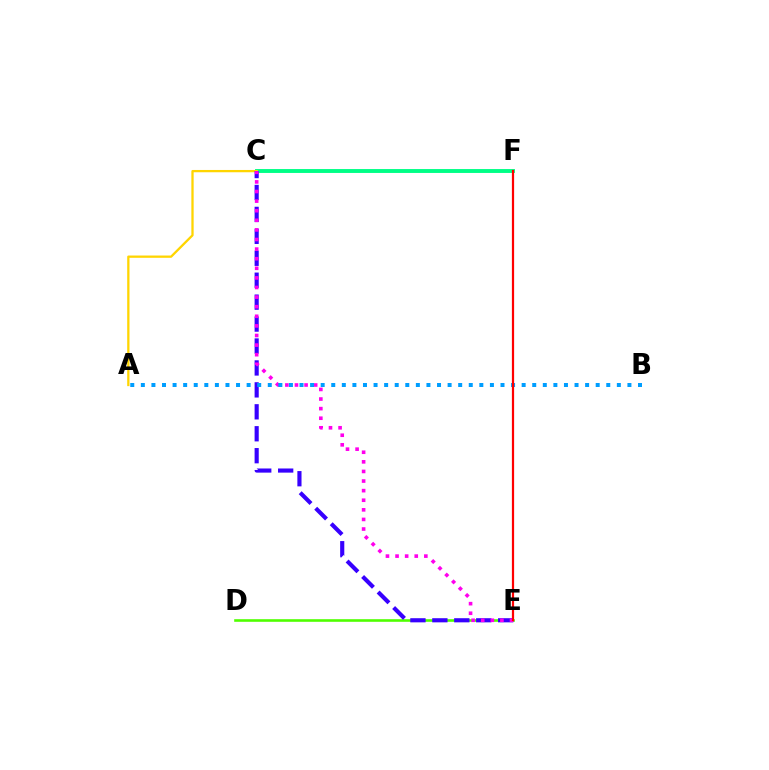{('C', 'F'): [{'color': '#00ff86', 'line_style': 'solid', 'thickness': 2.81}], ('D', 'E'): [{'color': '#4fff00', 'line_style': 'solid', 'thickness': 1.88}], ('A', 'C'): [{'color': '#ffd500', 'line_style': 'solid', 'thickness': 1.65}], ('C', 'E'): [{'color': '#3700ff', 'line_style': 'dashed', 'thickness': 2.98}, {'color': '#ff00ed', 'line_style': 'dotted', 'thickness': 2.61}], ('A', 'B'): [{'color': '#009eff', 'line_style': 'dotted', 'thickness': 2.87}], ('E', 'F'): [{'color': '#ff0000', 'line_style': 'solid', 'thickness': 1.6}]}